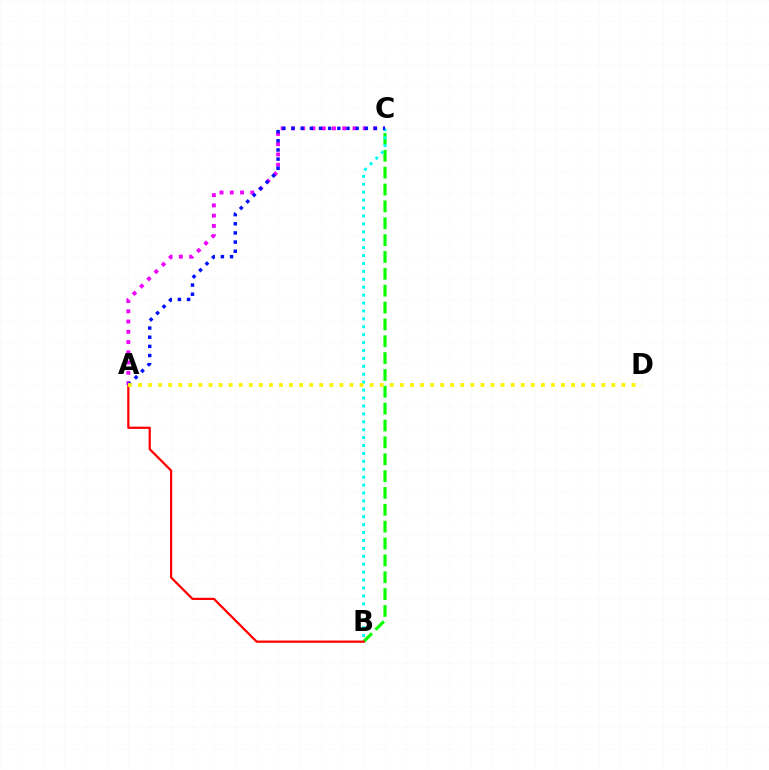{('B', 'C'): [{'color': '#08ff00', 'line_style': 'dashed', 'thickness': 2.29}, {'color': '#00fff6', 'line_style': 'dotted', 'thickness': 2.15}], ('A', 'B'): [{'color': '#ff0000', 'line_style': 'solid', 'thickness': 1.62}], ('A', 'C'): [{'color': '#ee00ff', 'line_style': 'dotted', 'thickness': 2.79}, {'color': '#0010ff', 'line_style': 'dotted', 'thickness': 2.49}], ('A', 'D'): [{'color': '#fcf500', 'line_style': 'dotted', 'thickness': 2.74}]}